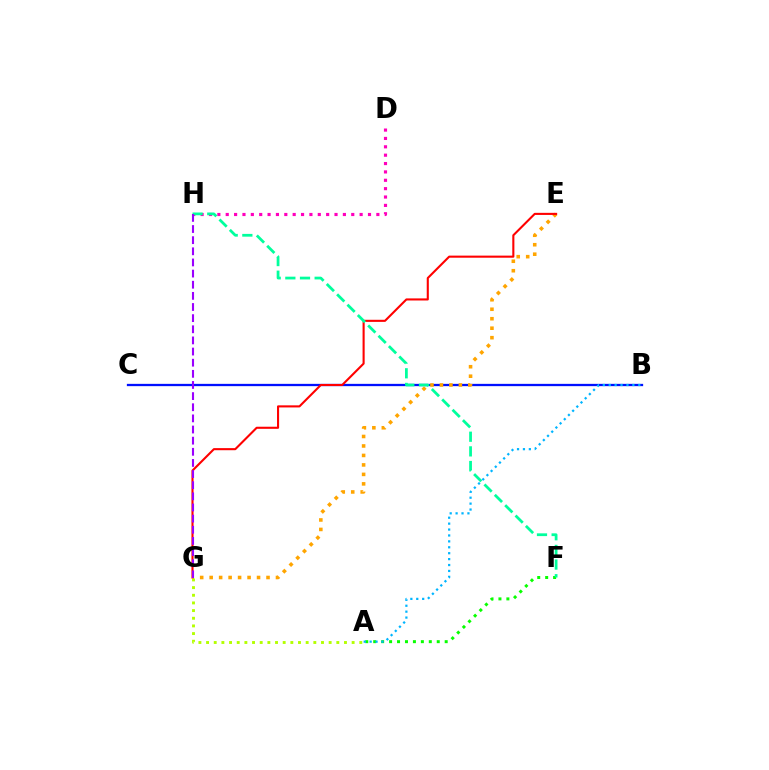{('D', 'H'): [{'color': '#ff00bd', 'line_style': 'dotted', 'thickness': 2.27}], ('A', 'F'): [{'color': '#08ff00', 'line_style': 'dotted', 'thickness': 2.16}], ('B', 'C'): [{'color': '#0010ff', 'line_style': 'solid', 'thickness': 1.65}], ('E', 'G'): [{'color': '#ffa500', 'line_style': 'dotted', 'thickness': 2.57}, {'color': '#ff0000', 'line_style': 'solid', 'thickness': 1.51}], ('F', 'H'): [{'color': '#00ff9d', 'line_style': 'dashed', 'thickness': 1.99}], ('A', 'G'): [{'color': '#b3ff00', 'line_style': 'dotted', 'thickness': 2.08}], ('G', 'H'): [{'color': '#9b00ff', 'line_style': 'dashed', 'thickness': 1.51}], ('A', 'B'): [{'color': '#00b5ff', 'line_style': 'dotted', 'thickness': 1.61}]}